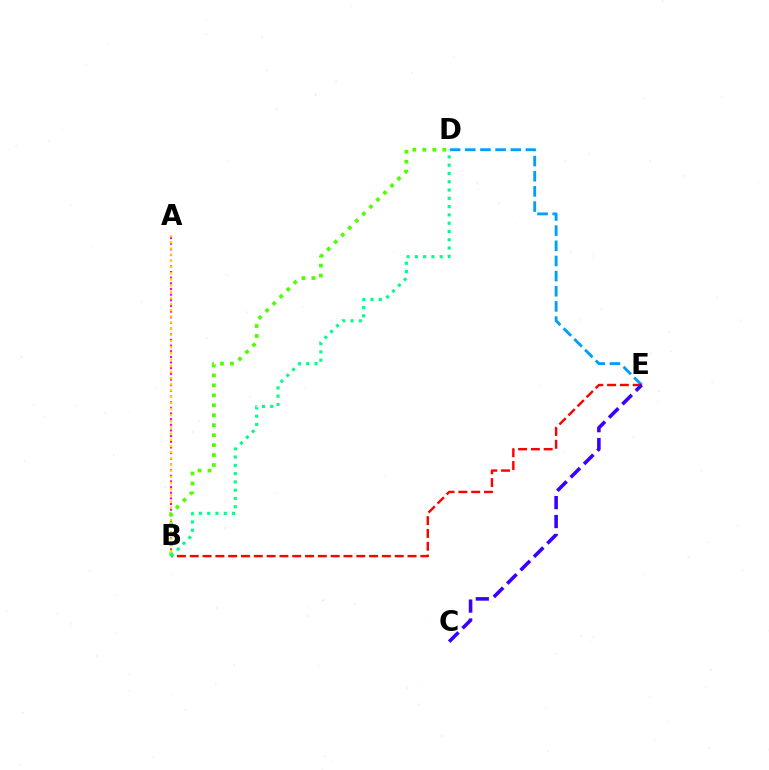{('A', 'B'): [{'color': '#ff00ed', 'line_style': 'dotted', 'thickness': 1.54}, {'color': '#ffd500', 'line_style': 'dotted', 'thickness': 1.68}], ('D', 'E'): [{'color': '#009eff', 'line_style': 'dashed', 'thickness': 2.06}], ('B', 'E'): [{'color': '#ff0000', 'line_style': 'dashed', 'thickness': 1.74}], ('B', 'D'): [{'color': '#4fff00', 'line_style': 'dotted', 'thickness': 2.7}, {'color': '#00ff86', 'line_style': 'dotted', 'thickness': 2.25}], ('C', 'E'): [{'color': '#3700ff', 'line_style': 'dashed', 'thickness': 2.57}]}